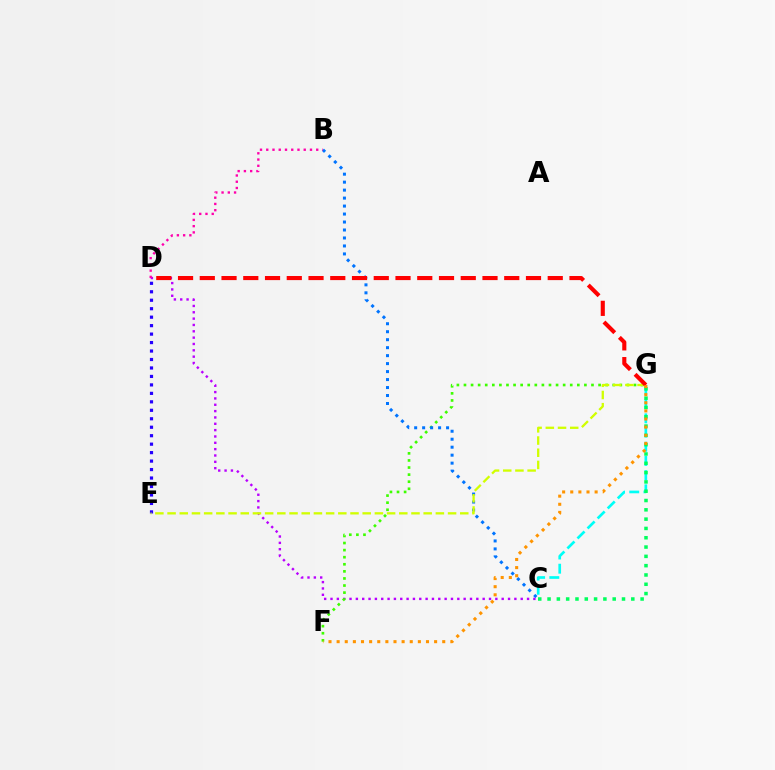{('C', 'G'): [{'color': '#00fff6', 'line_style': 'dashed', 'thickness': 1.93}, {'color': '#00ff5c', 'line_style': 'dotted', 'thickness': 2.53}], ('C', 'D'): [{'color': '#b900ff', 'line_style': 'dotted', 'thickness': 1.72}], ('D', 'E'): [{'color': '#2500ff', 'line_style': 'dotted', 'thickness': 2.3}], ('F', 'G'): [{'color': '#3dff00', 'line_style': 'dotted', 'thickness': 1.92}, {'color': '#ff9400', 'line_style': 'dotted', 'thickness': 2.21}], ('B', 'C'): [{'color': '#0074ff', 'line_style': 'dotted', 'thickness': 2.17}], ('E', 'G'): [{'color': '#d1ff00', 'line_style': 'dashed', 'thickness': 1.66}], ('D', 'G'): [{'color': '#ff0000', 'line_style': 'dashed', 'thickness': 2.95}], ('B', 'D'): [{'color': '#ff00ac', 'line_style': 'dotted', 'thickness': 1.7}]}